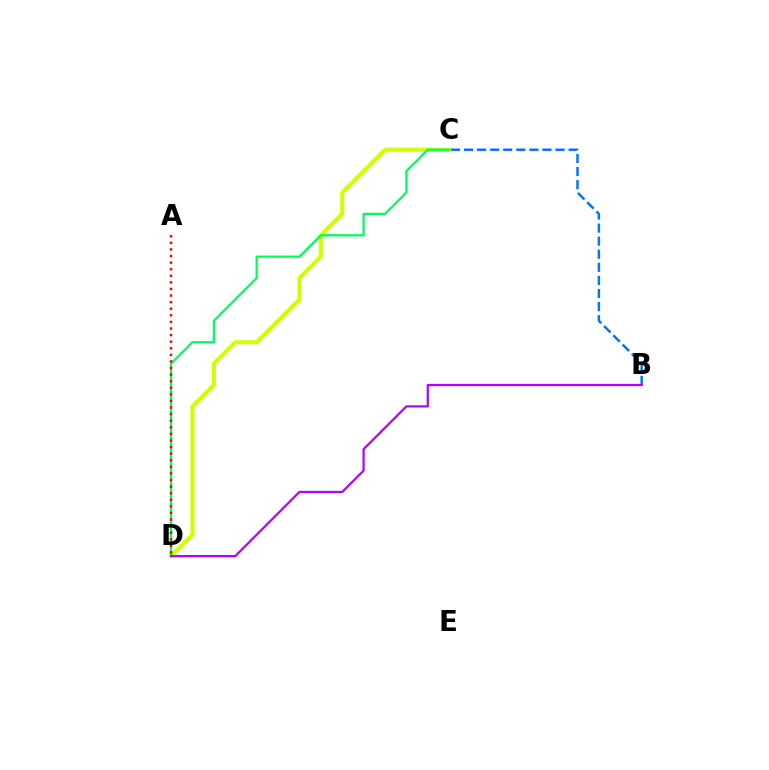{('B', 'C'): [{'color': '#0074ff', 'line_style': 'dashed', 'thickness': 1.78}], ('C', 'D'): [{'color': '#d1ff00', 'line_style': 'solid', 'thickness': 2.94}, {'color': '#00ff5c', 'line_style': 'solid', 'thickness': 1.65}], ('A', 'D'): [{'color': '#ff0000', 'line_style': 'dotted', 'thickness': 1.79}], ('B', 'D'): [{'color': '#b900ff', 'line_style': 'solid', 'thickness': 1.6}]}